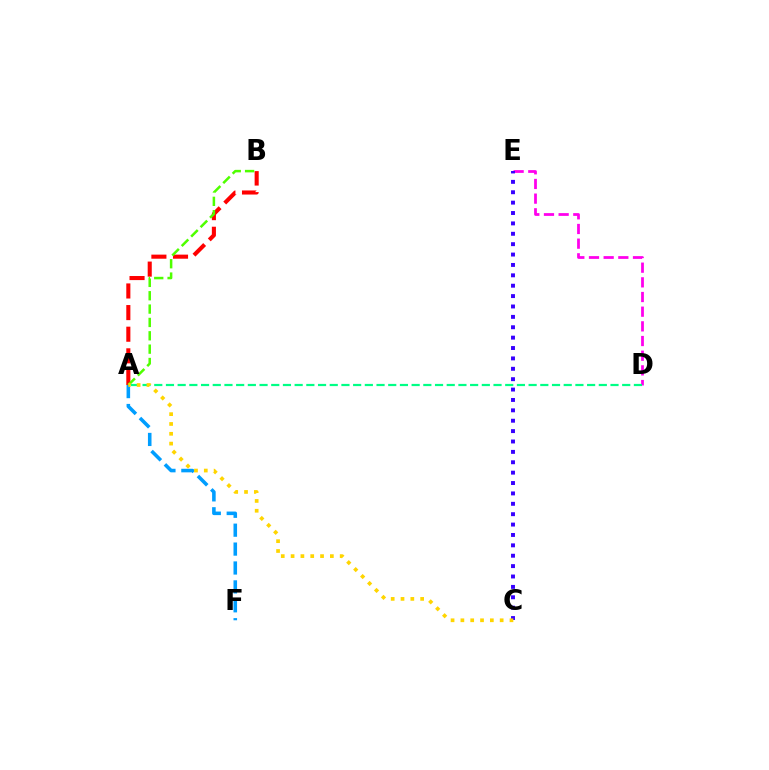{('A', 'B'): [{'color': '#ff0000', 'line_style': 'dashed', 'thickness': 2.94}, {'color': '#4fff00', 'line_style': 'dashed', 'thickness': 1.81}], ('D', 'E'): [{'color': '#ff00ed', 'line_style': 'dashed', 'thickness': 1.99}], ('C', 'E'): [{'color': '#3700ff', 'line_style': 'dotted', 'thickness': 2.82}], ('A', 'F'): [{'color': '#009eff', 'line_style': 'dashed', 'thickness': 2.57}], ('A', 'D'): [{'color': '#00ff86', 'line_style': 'dashed', 'thickness': 1.59}], ('A', 'C'): [{'color': '#ffd500', 'line_style': 'dotted', 'thickness': 2.67}]}